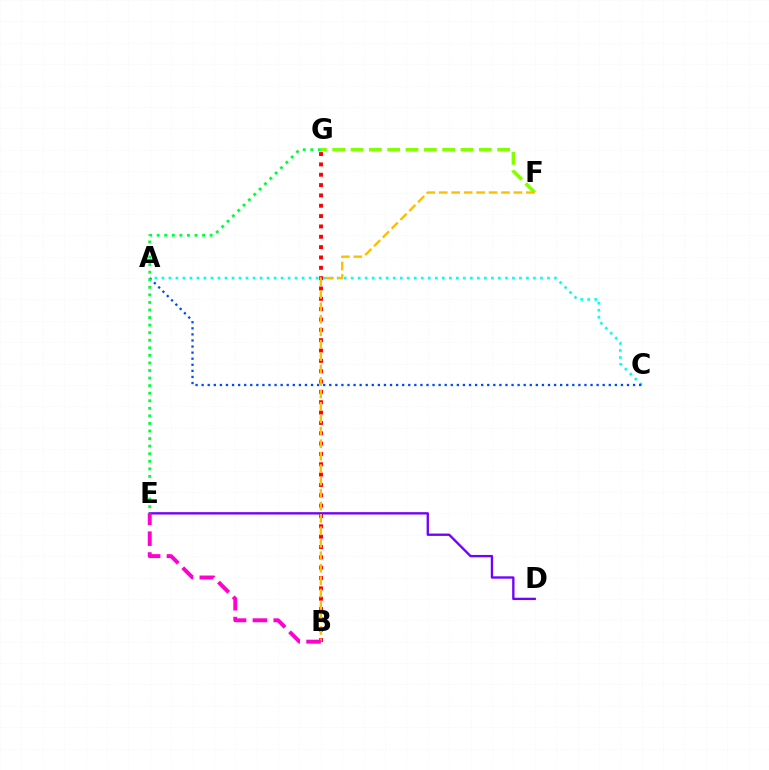{('F', 'G'): [{'color': '#84ff00', 'line_style': 'dashed', 'thickness': 2.49}], ('A', 'C'): [{'color': '#00fff6', 'line_style': 'dotted', 'thickness': 1.9}, {'color': '#004bff', 'line_style': 'dotted', 'thickness': 1.65}], ('B', 'G'): [{'color': '#ff0000', 'line_style': 'dotted', 'thickness': 2.81}], ('D', 'E'): [{'color': '#7200ff', 'line_style': 'solid', 'thickness': 1.68}], ('E', 'G'): [{'color': '#00ff39', 'line_style': 'dotted', 'thickness': 2.06}], ('B', 'F'): [{'color': '#ffbd00', 'line_style': 'dashed', 'thickness': 1.69}], ('B', 'E'): [{'color': '#ff00cf', 'line_style': 'dashed', 'thickness': 2.83}]}